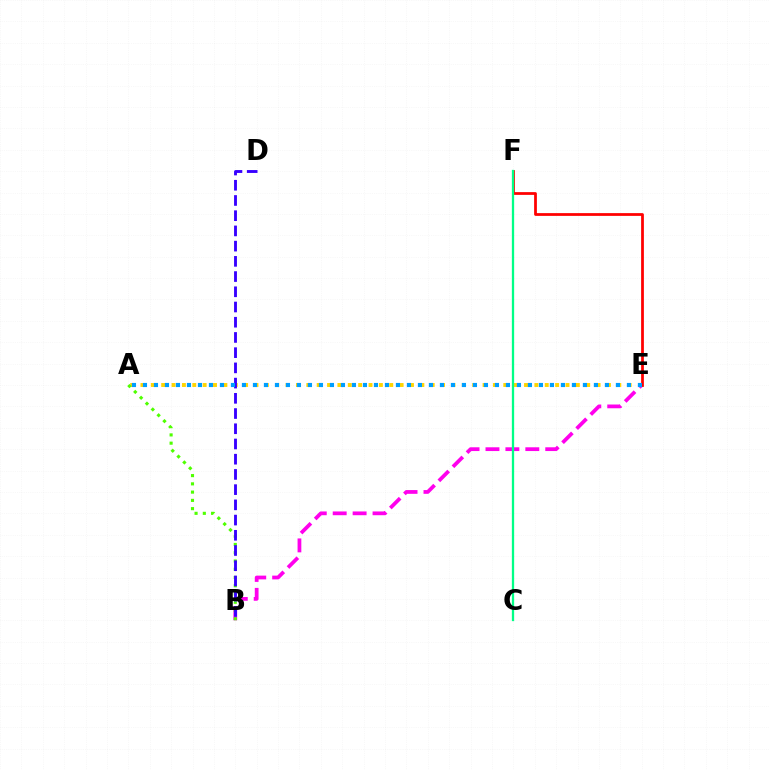{('A', 'E'): [{'color': '#ffd500', 'line_style': 'dotted', 'thickness': 2.82}, {'color': '#009eff', 'line_style': 'dotted', 'thickness': 2.99}], ('B', 'E'): [{'color': '#ff00ed', 'line_style': 'dashed', 'thickness': 2.71}], ('E', 'F'): [{'color': '#ff0000', 'line_style': 'solid', 'thickness': 1.99}], ('A', 'B'): [{'color': '#4fff00', 'line_style': 'dotted', 'thickness': 2.24}], ('B', 'D'): [{'color': '#3700ff', 'line_style': 'dashed', 'thickness': 2.07}], ('C', 'F'): [{'color': '#00ff86', 'line_style': 'solid', 'thickness': 1.65}]}